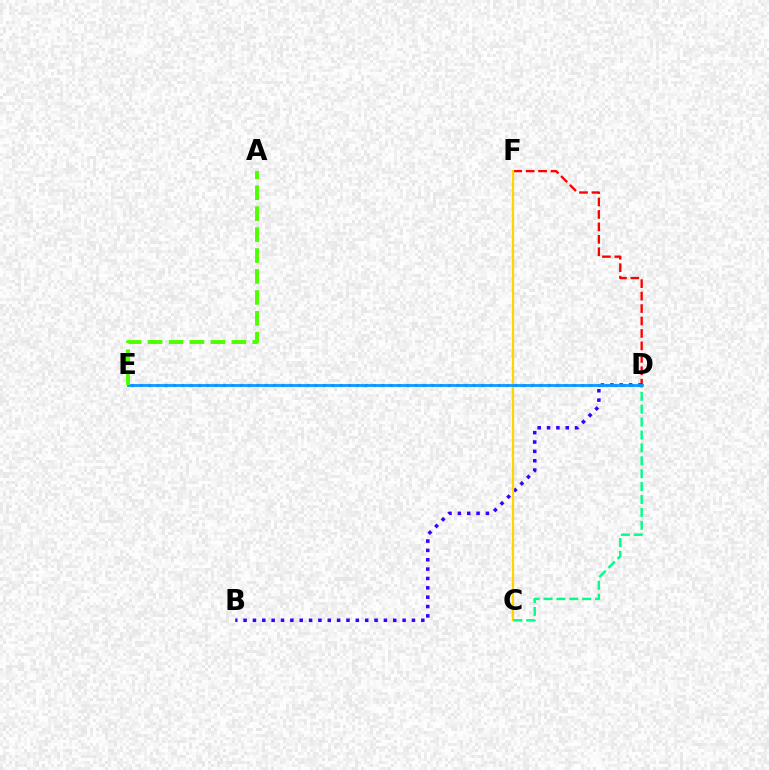{('D', 'E'): [{'color': '#ff00ed', 'line_style': 'dotted', 'thickness': 2.26}, {'color': '#009eff', 'line_style': 'solid', 'thickness': 2.0}], ('D', 'F'): [{'color': '#ff0000', 'line_style': 'dashed', 'thickness': 1.69}], ('B', 'D'): [{'color': '#3700ff', 'line_style': 'dotted', 'thickness': 2.54}], ('C', 'F'): [{'color': '#ffd500', 'line_style': 'solid', 'thickness': 1.62}], ('C', 'D'): [{'color': '#00ff86', 'line_style': 'dashed', 'thickness': 1.75}], ('A', 'E'): [{'color': '#4fff00', 'line_style': 'dashed', 'thickness': 2.84}]}